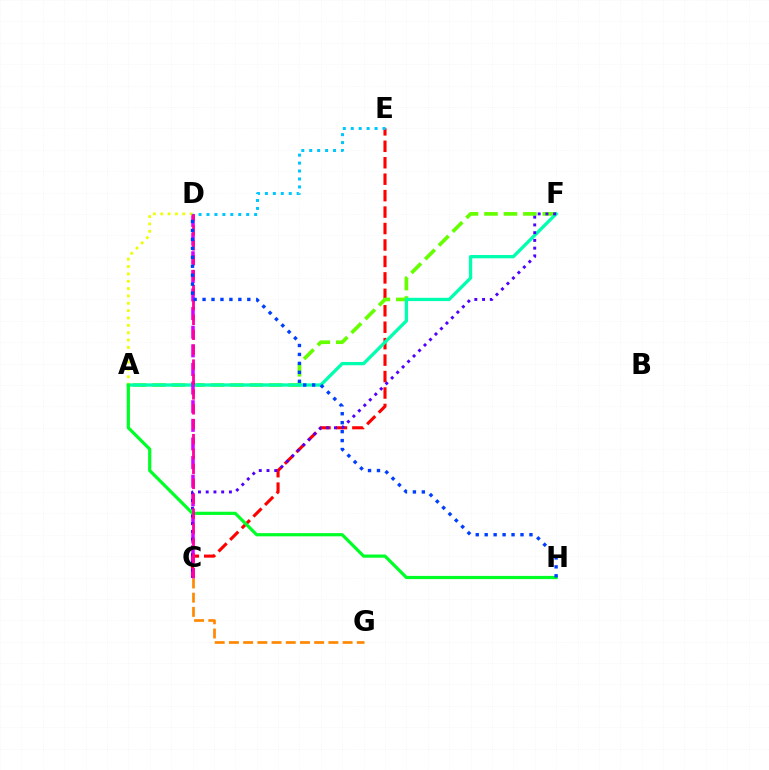{('C', 'E'): [{'color': '#ff0000', 'line_style': 'dashed', 'thickness': 2.23}], ('C', 'G'): [{'color': '#ff8800', 'line_style': 'dashed', 'thickness': 1.93}], ('A', 'F'): [{'color': '#66ff00', 'line_style': 'dashed', 'thickness': 2.64}, {'color': '#00ffaf', 'line_style': 'solid', 'thickness': 2.37}], ('C', 'D'): [{'color': '#d600ff', 'line_style': 'dashed', 'thickness': 2.53}, {'color': '#ff00a0', 'line_style': 'dashed', 'thickness': 2.03}], ('A', 'D'): [{'color': '#eeff00', 'line_style': 'dotted', 'thickness': 2.0}], ('C', 'F'): [{'color': '#4f00ff', 'line_style': 'dotted', 'thickness': 2.1}], ('A', 'H'): [{'color': '#00ff27', 'line_style': 'solid', 'thickness': 2.3}], ('D', 'E'): [{'color': '#00c7ff', 'line_style': 'dotted', 'thickness': 2.16}], ('D', 'H'): [{'color': '#003fff', 'line_style': 'dotted', 'thickness': 2.43}]}